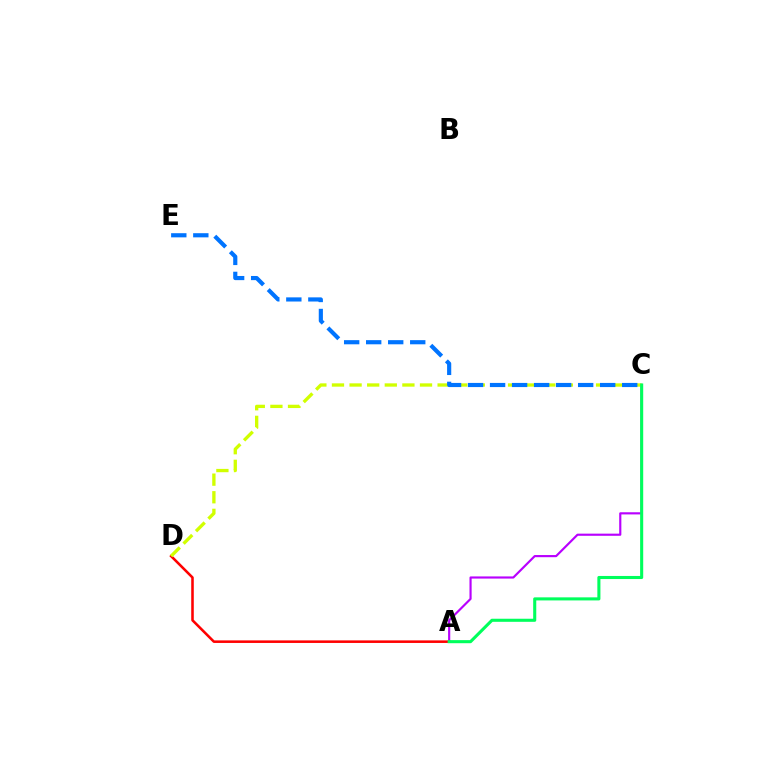{('A', 'D'): [{'color': '#ff0000', 'line_style': 'solid', 'thickness': 1.84}], ('A', 'C'): [{'color': '#b900ff', 'line_style': 'solid', 'thickness': 1.55}, {'color': '#00ff5c', 'line_style': 'solid', 'thickness': 2.21}], ('C', 'D'): [{'color': '#d1ff00', 'line_style': 'dashed', 'thickness': 2.39}], ('C', 'E'): [{'color': '#0074ff', 'line_style': 'dashed', 'thickness': 2.99}]}